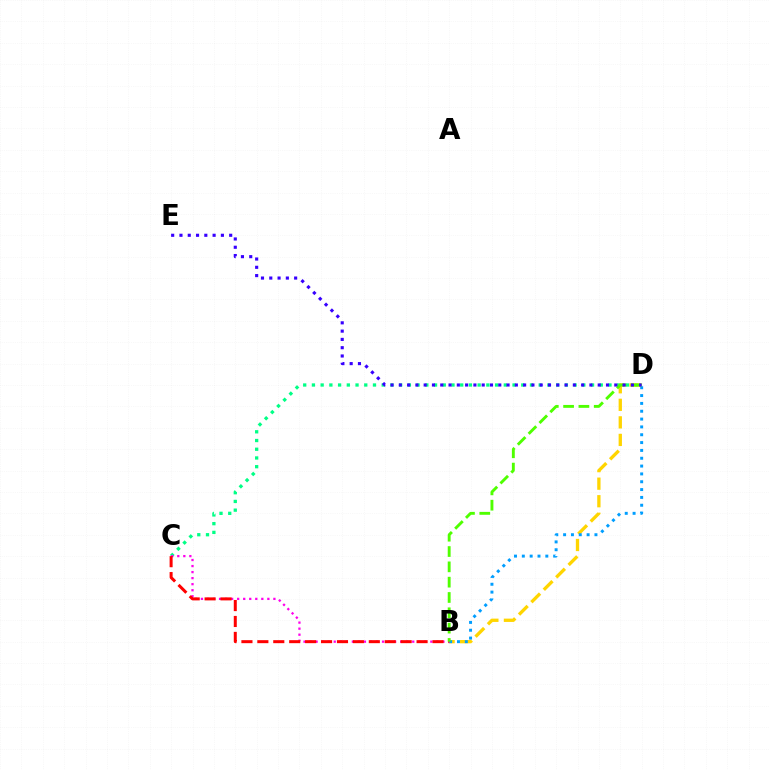{('C', 'D'): [{'color': '#00ff86', 'line_style': 'dotted', 'thickness': 2.37}], ('B', 'D'): [{'color': '#ffd500', 'line_style': 'dashed', 'thickness': 2.38}, {'color': '#009eff', 'line_style': 'dotted', 'thickness': 2.13}, {'color': '#4fff00', 'line_style': 'dashed', 'thickness': 2.08}], ('B', 'C'): [{'color': '#ff00ed', 'line_style': 'dotted', 'thickness': 1.64}, {'color': '#ff0000', 'line_style': 'dashed', 'thickness': 2.16}], ('D', 'E'): [{'color': '#3700ff', 'line_style': 'dotted', 'thickness': 2.25}]}